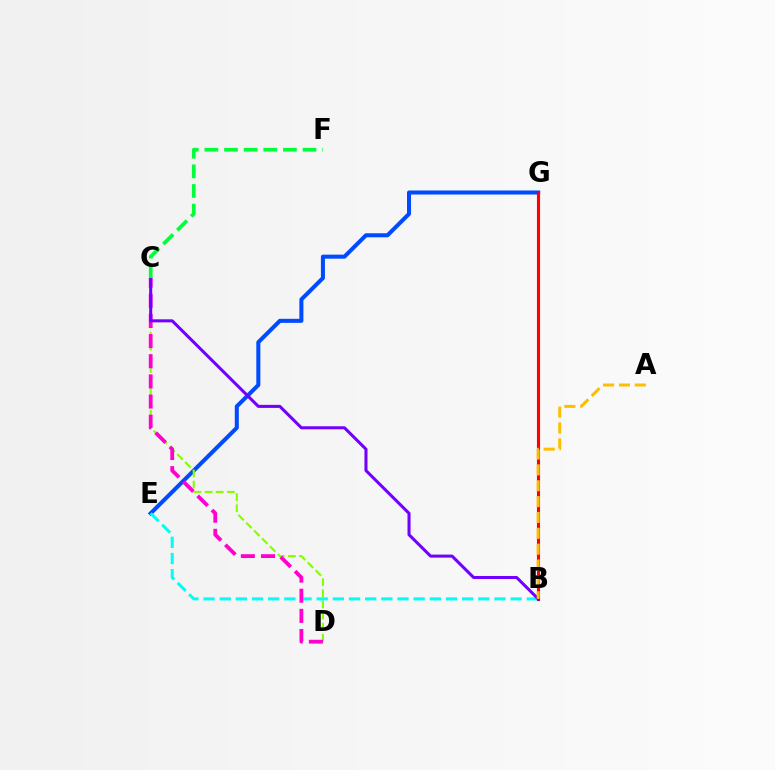{('E', 'G'): [{'color': '#004bff', 'line_style': 'solid', 'thickness': 2.91}], ('C', 'D'): [{'color': '#84ff00', 'line_style': 'dashed', 'thickness': 1.51}, {'color': '#ff00cf', 'line_style': 'dashed', 'thickness': 2.74}], ('B', 'E'): [{'color': '#00fff6', 'line_style': 'dashed', 'thickness': 2.2}], ('B', 'G'): [{'color': '#ff0000', 'line_style': 'solid', 'thickness': 2.24}], ('B', 'C'): [{'color': '#7200ff', 'line_style': 'solid', 'thickness': 2.19}], ('C', 'F'): [{'color': '#00ff39', 'line_style': 'dashed', 'thickness': 2.67}], ('A', 'B'): [{'color': '#ffbd00', 'line_style': 'dashed', 'thickness': 2.15}]}